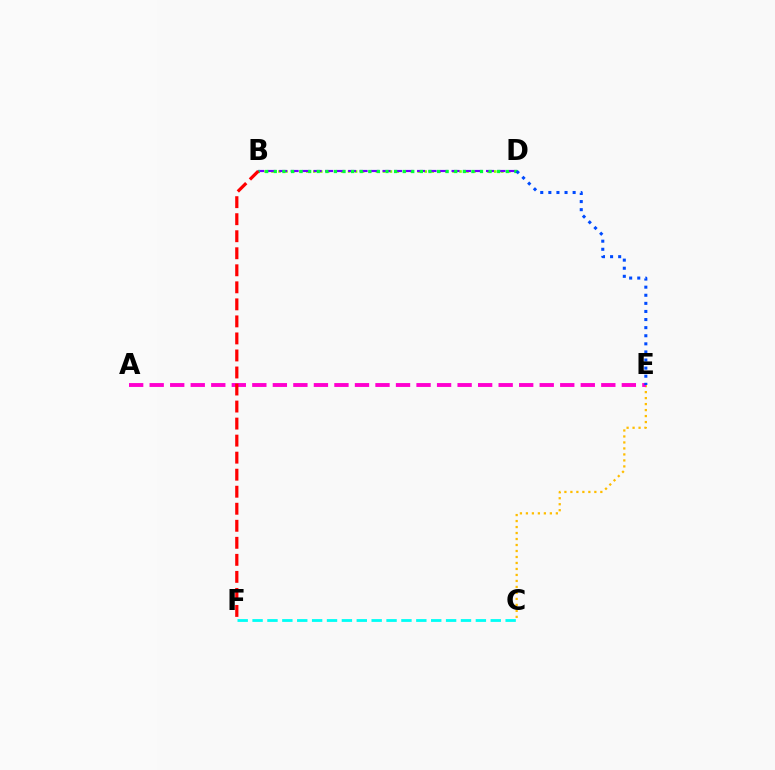{('C', 'E'): [{'color': '#ffbd00', 'line_style': 'dotted', 'thickness': 1.63}], ('B', 'D'): [{'color': '#84ff00', 'line_style': 'dotted', 'thickness': 1.89}, {'color': '#7200ff', 'line_style': 'dashed', 'thickness': 1.56}, {'color': '#00ff39', 'line_style': 'dotted', 'thickness': 2.33}], ('A', 'E'): [{'color': '#ff00cf', 'line_style': 'dashed', 'thickness': 2.79}], ('C', 'F'): [{'color': '#00fff6', 'line_style': 'dashed', 'thickness': 2.02}], ('D', 'E'): [{'color': '#004bff', 'line_style': 'dotted', 'thickness': 2.2}], ('B', 'F'): [{'color': '#ff0000', 'line_style': 'dashed', 'thickness': 2.31}]}